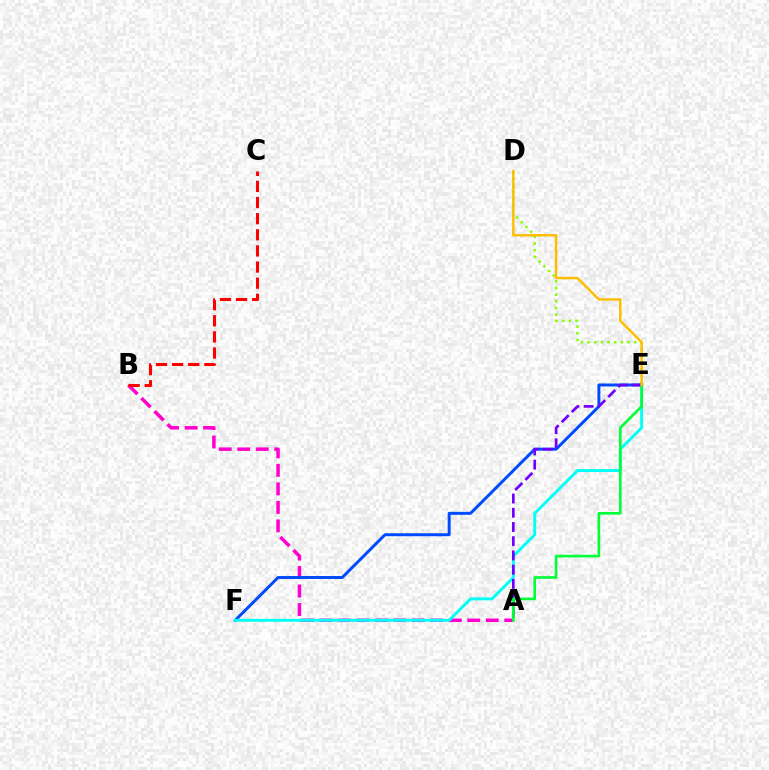{('D', 'E'): [{'color': '#84ff00', 'line_style': 'dotted', 'thickness': 1.81}, {'color': '#ffbd00', 'line_style': 'solid', 'thickness': 1.77}], ('A', 'B'): [{'color': '#ff00cf', 'line_style': 'dashed', 'thickness': 2.51}], ('E', 'F'): [{'color': '#004bff', 'line_style': 'solid', 'thickness': 2.14}, {'color': '#00fff6', 'line_style': 'solid', 'thickness': 2.11}], ('A', 'E'): [{'color': '#7200ff', 'line_style': 'dashed', 'thickness': 1.93}, {'color': '#00ff39', 'line_style': 'solid', 'thickness': 1.91}], ('B', 'C'): [{'color': '#ff0000', 'line_style': 'dashed', 'thickness': 2.19}]}